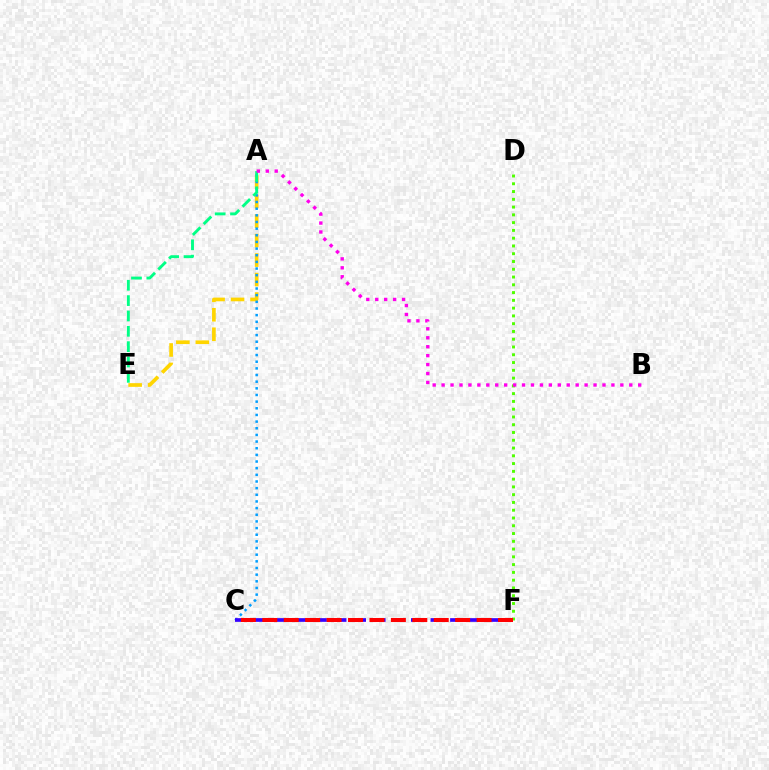{('A', 'E'): [{'color': '#ffd500', 'line_style': 'dashed', 'thickness': 2.65}, {'color': '#00ff86', 'line_style': 'dashed', 'thickness': 2.09}], ('A', 'C'): [{'color': '#009eff', 'line_style': 'dotted', 'thickness': 1.81}], ('D', 'F'): [{'color': '#4fff00', 'line_style': 'dotted', 'thickness': 2.11}], ('C', 'F'): [{'color': '#3700ff', 'line_style': 'dashed', 'thickness': 2.66}, {'color': '#ff0000', 'line_style': 'dashed', 'thickness': 2.91}], ('A', 'B'): [{'color': '#ff00ed', 'line_style': 'dotted', 'thickness': 2.43}]}